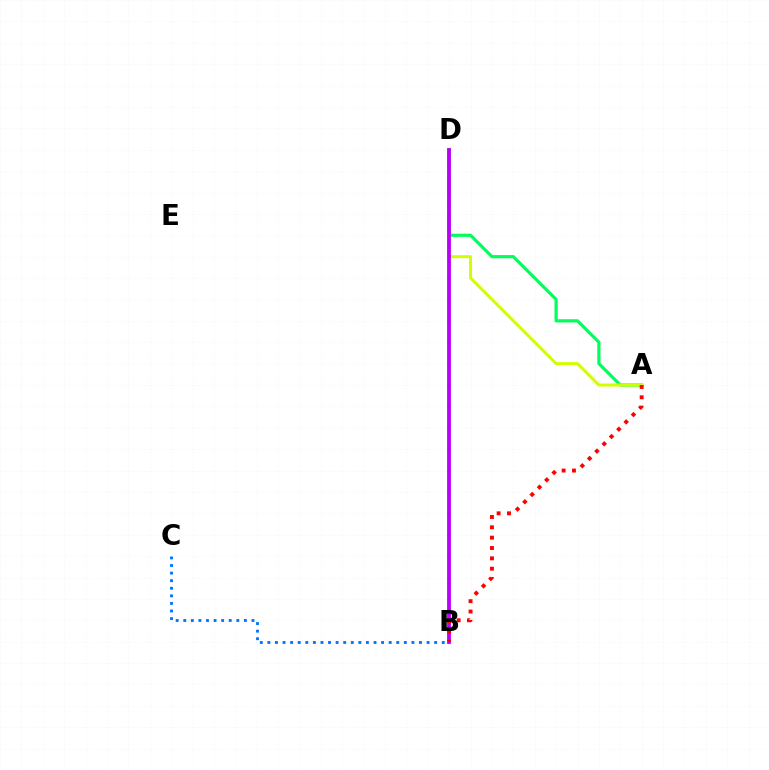{('B', 'C'): [{'color': '#0074ff', 'line_style': 'dotted', 'thickness': 2.06}], ('A', 'D'): [{'color': '#00ff5c', 'line_style': 'solid', 'thickness': 2.3}, {'color': '#d1ff00', 'line_style': 'solid', 'thickness': 2.16}], ('B', 'D'): [{'color': '#b900ff', 'line_style': 'solid', 'thickness': 2.75}], ('A', 'B'): [{'color': '#ff0000', 'line_style': 'dotted', 'thickness': 2.81}]}